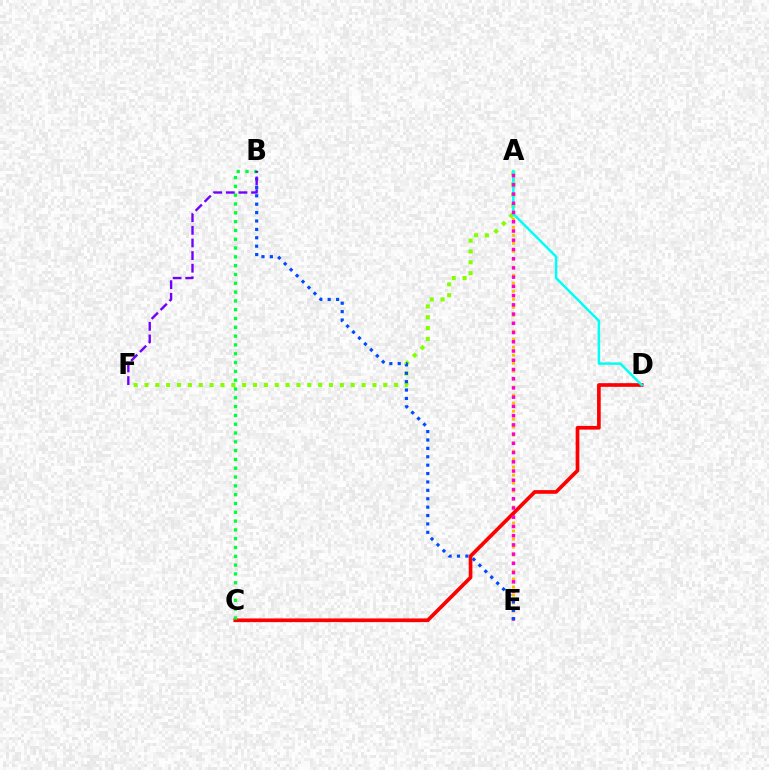{('A', 'E'): [{'color': '#ffbd00', 'line_style': 'dotted', 'thickness': 2.17}, {'color': '#ff00cf', 'line_style': 'dotted', 'thickness': 2.51}], ('C', 'D'): [{'color': '#ff0000', 'line_style': 'solid', 'thickness': 2.65}], ('A', 'F'): [{'color': '#84ff00', 'line_style': 'dotted', 'thickness': 2.95}], ('B', 'C'): [{'color': '#00ff39', 'line_style': 'dotted', 'thickness': 2.39}], ('A', 'D'): [{'color': '#00fff6', 'line_style': 'solid', 'thickness': 1.78}], ('B', 'E'): [{'color': '#004bff', 'line_style': 'dotted', 'thickness': 2.28}], ('B', 'F'): [{'color': '#7200ff', 'line_style': 'dashed', 'thickness': 1.72}]}